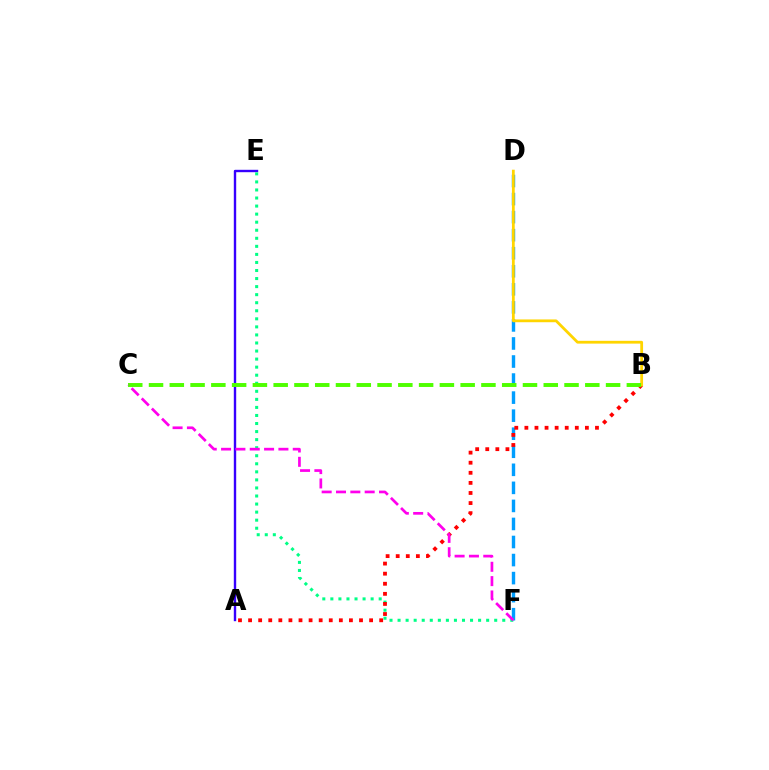{('A', 'E'): [{'color': '#3700ff', 'line_style': 'solid', 'thickness': 1.72}], ('E', 'F'): [{'color': '#00ff86', 'line_style': 'dotted', 'thickness': 2.19}], ('D', 'F'): [{'color': '#009eff', 'line_style': 'dashed', 'thickness': 2.45}], ('A', 'B'): [{'color': '#ff0000', 'line_style': 'dotted', 'thickness': 2.74}], ('B', 'D'): [{'color': '#ffd500', 'line_style': 'solid', 'thickness': 2.0}], ('B', 'C'): [{'color': '#4fff00', 'line_style': 'dashed', 'thickness': 2.82}], ('C', 'F'): [{'color': '#ff00ed', 'line_style': 'dashed', 'thickness': 1.95}]}